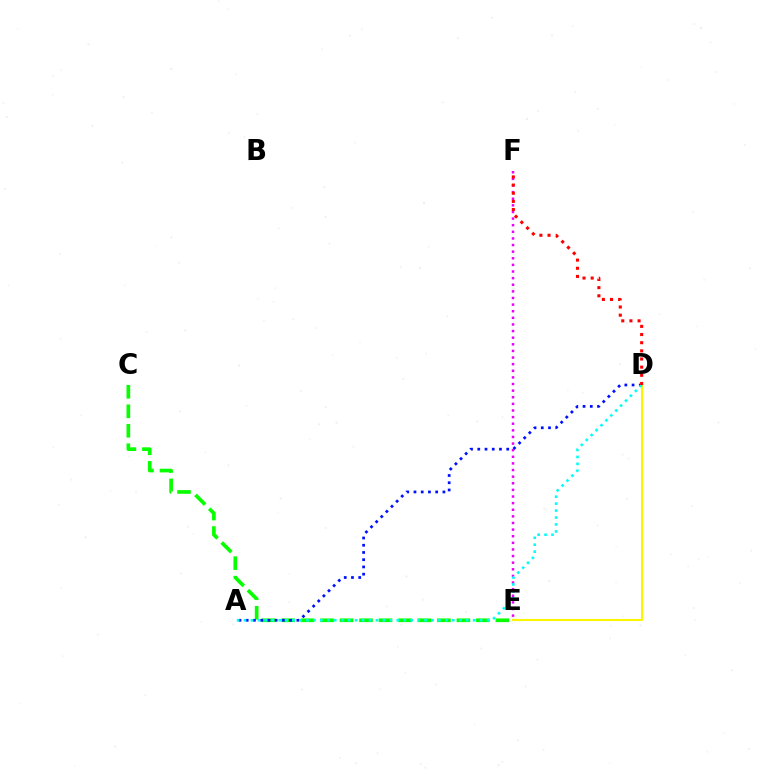{('C', 'E'): [{'color': '#08ff00', 'line_style': 'dashed', 'thickness': 2.65}], ('E', 'F'): [{'color': '#ee00ff', 'line_style': 'dotted', 'thickness': 1.8}], ('D', 'E'): [{'color': '#fcf500', 'line_style': 'solid', 'thickness': 1.51}], ('A', 'D'): [{'color': '#0010ff', 'line_style': 'dotted', 'thickness': 1.97}, {'color': '#00fff6', 'line_style': 'dotted', 'thickness': 1.89}], ('D', 'F'): [{'color': '#ff0000', 'line_style': 'dotted', 'thickness': 2.22}]}